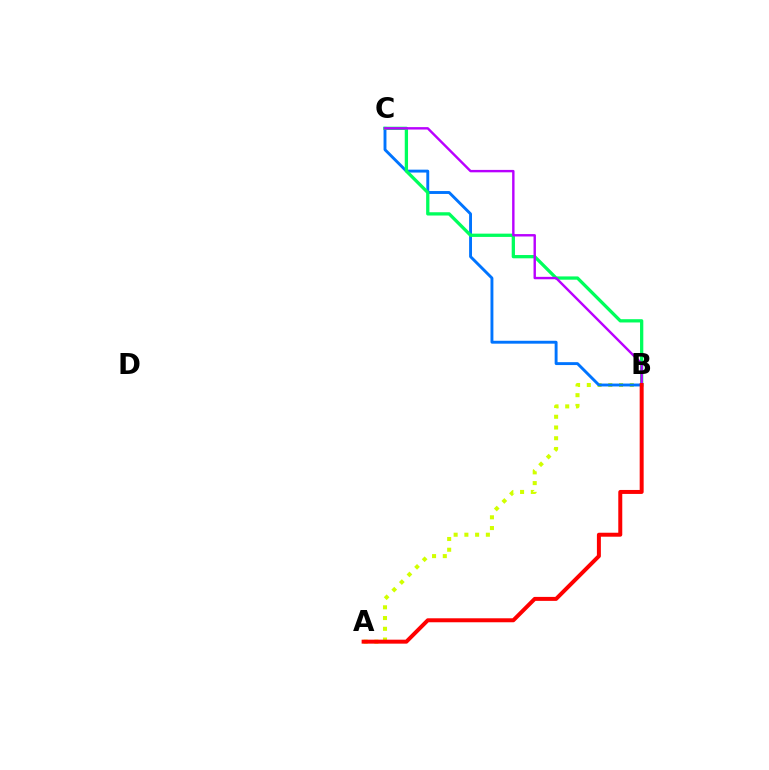{('A', 'B'): [{'color': '#d1ff00', 'line_style': 'dotted', 'thickness': 2.92}, {'color': '#ff0000', 'line_style': 'solid', 'thickness': 2.86}], ('B', 'C'): [{'color': '#0074ff', 'line_style': 'solid', 'thickness': 2.09}, {'color': '#00ff5c', 'line_style': 'solid', 'thickness': 2.36}, {'color': '#b900ff', 'line_style': 'solid', 'thickness': 1.74}]}